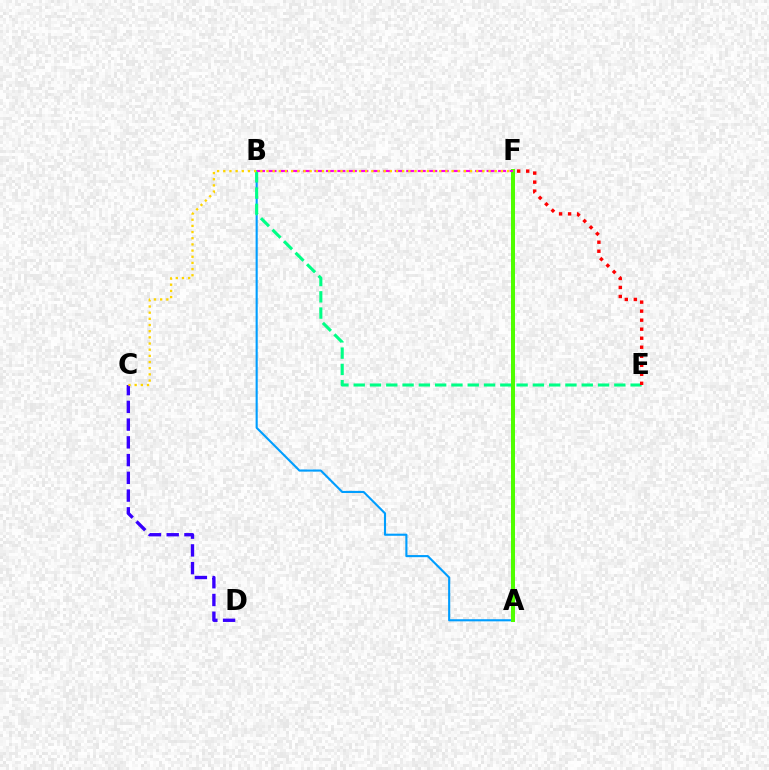{('A', 'B'): [{'color': '#009eff', 'line_style': 'solid', 'thickness': 1.53}], ('B', 'E'): [{'color': '#00ff86', 'line_style': 'dashed', 'thickness': 2.21}], ('A', 'F'): [{'color': '#4fff00', 'line_style': 'solid', 'thickness': 2.89}], ('B', 'F'): [{'color': '#ff00ed', 'line_style': 'dashed', 'thickness': 1.56}], ('C', 'D'): [{'color': '#3700ff', 'line_style': 'dashed', 'thickness': 2.41}], ('E', 'F'): [{'color': '#ff0000', 'line_style': 'dotted', 'thickness': 2.45}], ('C', 'F'): [{'color': '#ffd500', 'line_style': 'dotted', 'thickness': 1.68}]}